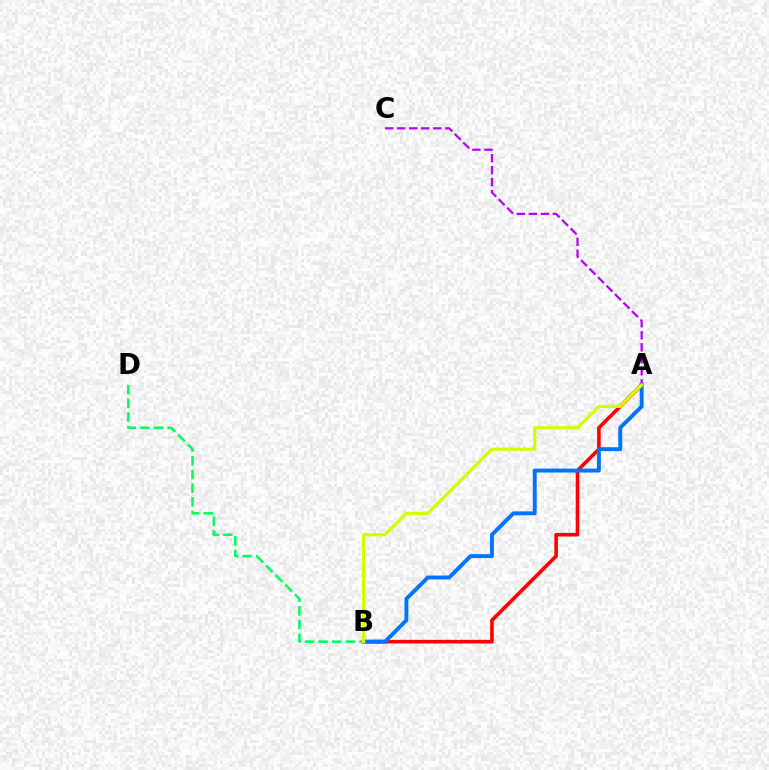{('A', 'C'): [{'color': '#b900ff', 'line_style': 'dashed', 'thickness': 1.63}], ('A', 'B'): [{'color': '#ff0000', 'line_style': 'solid', 'thickness': 2.59}, {'color': '#0074ff', 'line_style': 'solid', 'thickness': 2.82}, {'color': '#d1ff00', 'line_style': 'solid', 'thickness': 2.31}], ('B', 'D'): [{'color': '#00ff5c', 'line_style': 'dashed', 'thickness': 1.85}]}